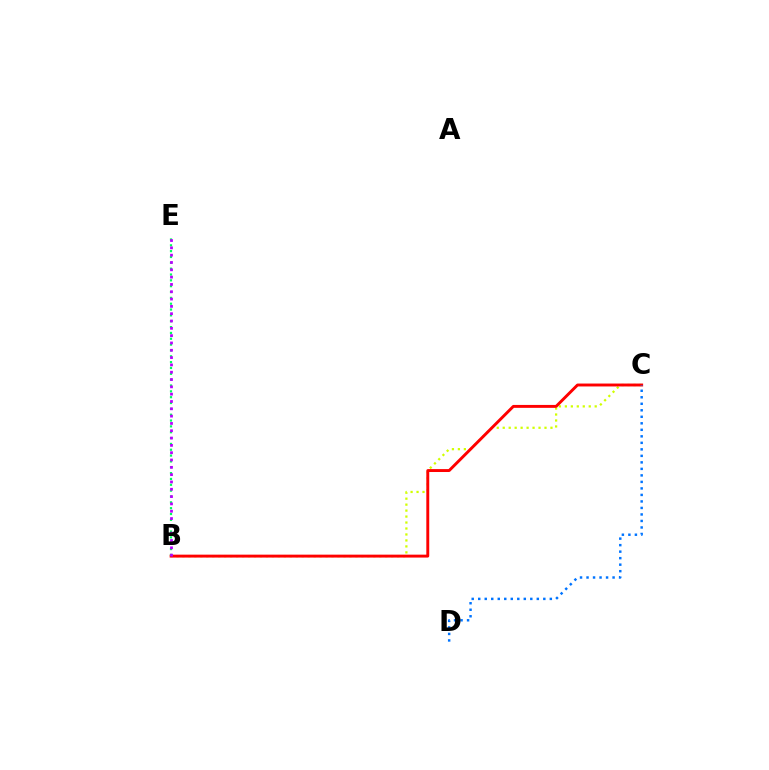{('B', 'C'): [{'color': '#d1ff00', 'line_style': 'dotted', 'thickness': 1.62}, {'color': '#ff0000', 'line_style': 'solid', 'thickness': 2.1}], ('B', 'E'): [{'color': '#00ff5c', 'line_style': 'dotted', 'thickness': 1.59}, {'color': '#b900ff', 'line_style': 'dotted', 'thickness': 1.99}], ('C', 'D'): [{'color': '#0074ff', 'line_style': 'dotted', 'thickness': 1.77}]}